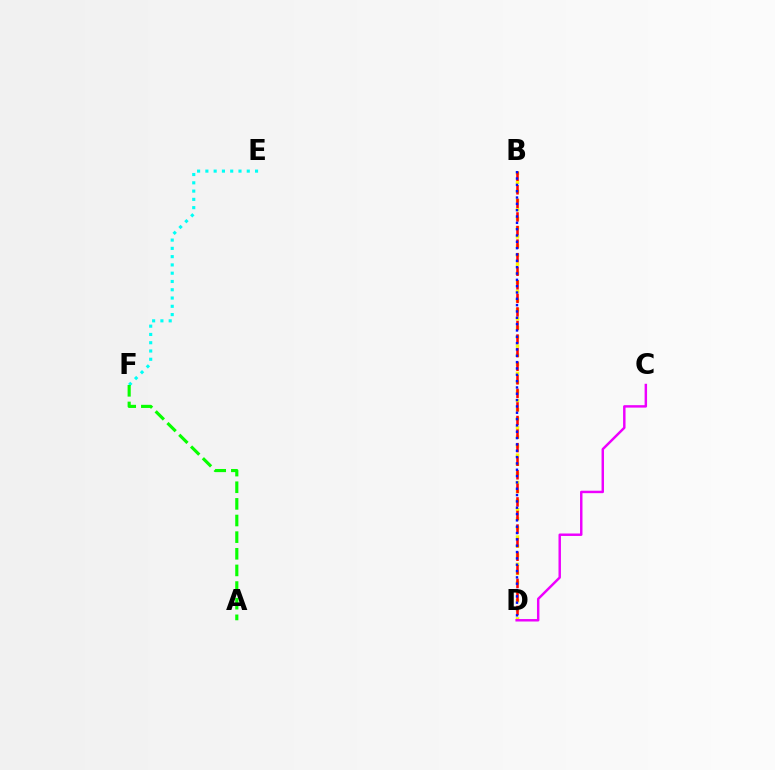{('B', 'D'): [{'color': '#fcf500', 'line_style': 'dotted', 'thickness': 2.47}, {'color': '#ff0000', 'line_style': 'dashed', 'thickness': 1.84}, {'color': '#0010ff', 'line_style': 'dotted', 'thickness': 1.72}], ('E', 'F'): [{'color': '#00fff6', 'line_style': 'dotted', 'thickness': 2.25}], ('C', 'D'): [{'color': '#ee00ff', 'line_style': 'solid', 'thickness': 1.77}], ('A', 'F'): [{'color': '#08ff00', 'line_style': 'dashed', 'thickness': 2.26}]}